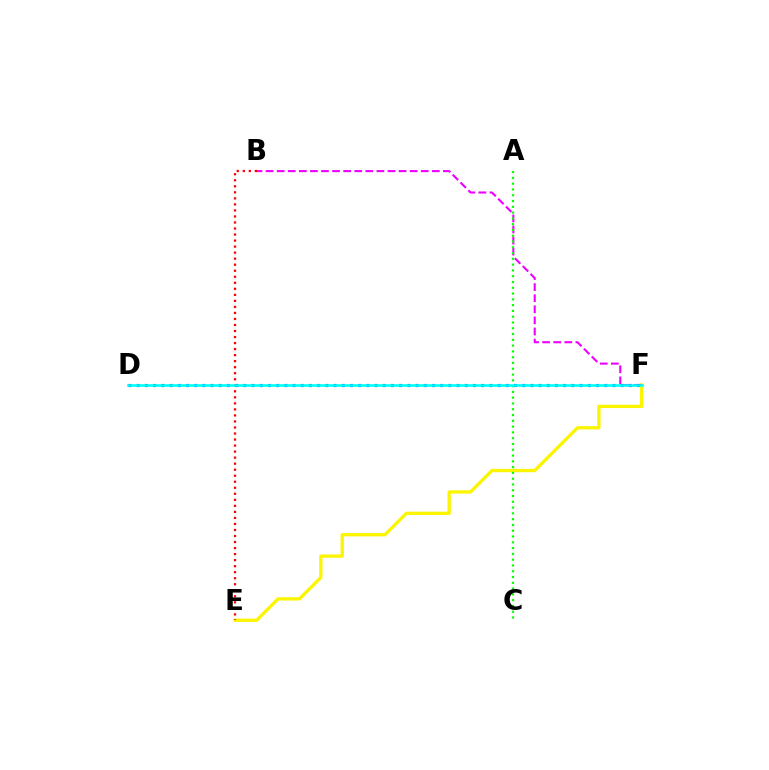{('E', 'F'): [{'color': '#fcf500', 'line_style': 'solid', 'thickness': 2.38}], ('B', 'F'): [{'color': '#ee00ff', 'line_style': 'dashed', 'thickness': 1.51}], ('B', 'E'): [{'color': '#ff0000', 'line_style': 'dotted', 'thickness': 1.64}], ('D', 'F'): [{'color': '#0010ff', 'line_style': 'dotted', 'thickness': 2.23}, {'color': '#00fff6', 'line_style': 'solid', 'thickness': 1.87}], ('A', 'C'): [{'color': '#08ff00', 'line_style': 'dotted', 'thickness': 1.57}]}